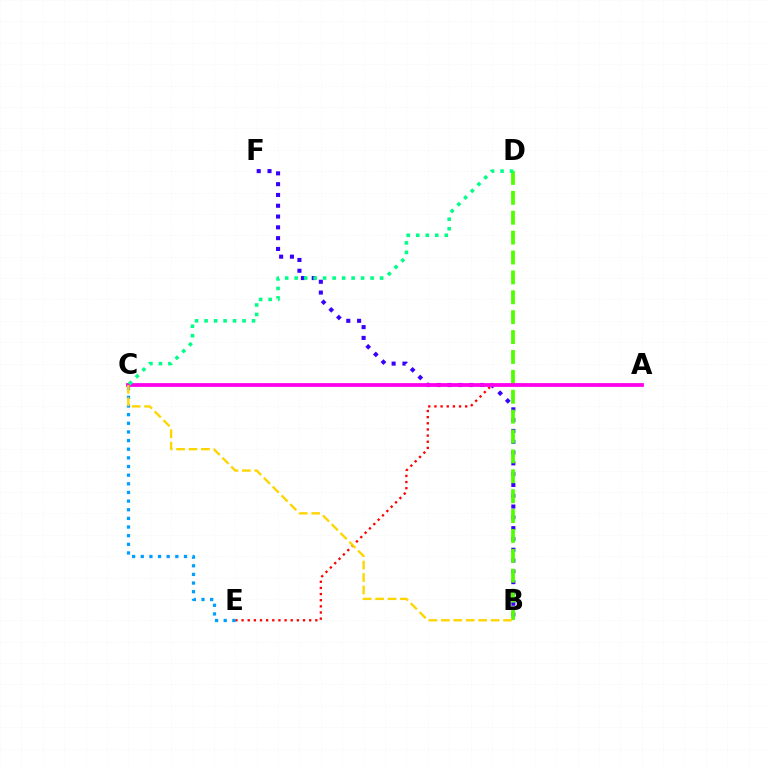{('A', 'E'): [{'color': '#ff0000', 'line_style': 'dotted', 'thickness': 1.67}], ('B', 'F'): [{'color': '#3700ff', 'line_style': 'dotted', 'thickness': 2.93}], ('B', 'D'): [{'color': '#4fff00', 'line_style': 'dashed', 'thickness': 2.7}], ('C', 'E'): [{'color': '#009eff', 'line_style': 'dotted', 'thickness': 2.35}], ('A', 'C'): [{'color': '#ff00ed', 'line_style': 'solid', 'thickness': 2.72}], ('B', 'C'): [{'color': '#ffd500', 'line_style': 'dashed', 'thickness': 1.69}], ('C', 'D'): [{'color': '#00ff86', 'line_style': 'dotted', 'thickness': 2.58}]}